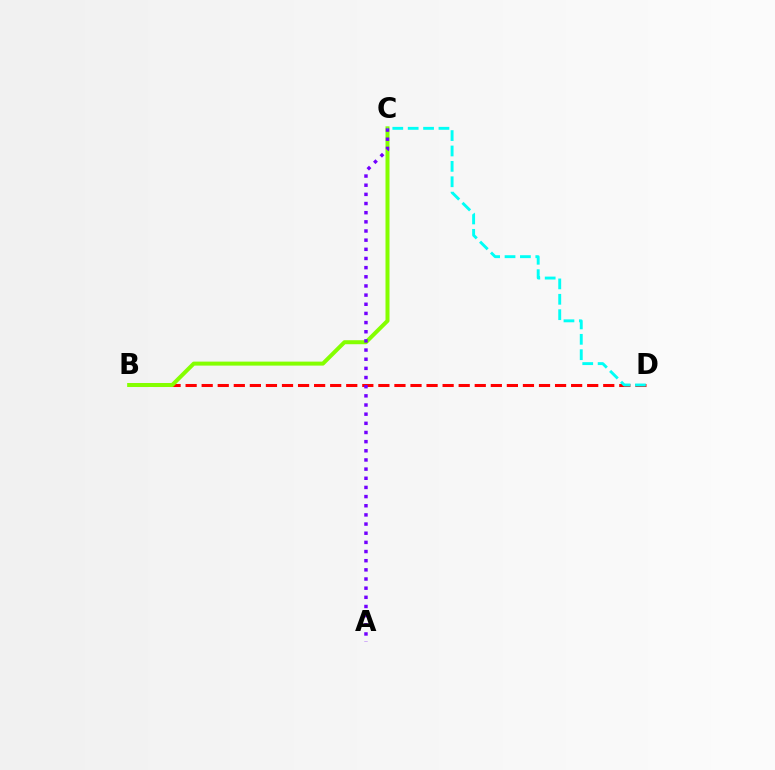{('B', 'D'): [{'color': '#ff0000', 'line_style': 'dashed', 'thickness': 2.18}], ('B', 'C'): [{'color': '#84ff00', 'line_style': 'solid', 'thickness': 2.88}], ('A', 'C'): [{'color': '#7200ff', 'line_style': 'dotted', 'thickness': 2.49}], ('C', 'D'): [{'color': '#00fff6', 'line_style': 'dashed', 'thickness': 2.09}]}